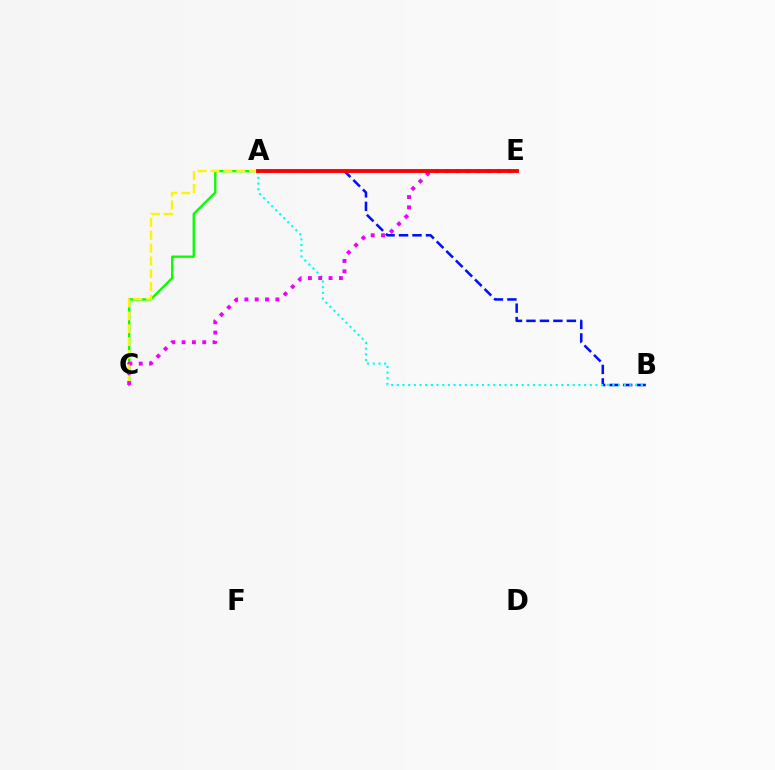{('A', 'C'): [{'color': '#08ff00', 'line_style': 'solid', 'thickness': 1.69}, {'color': '#fcf500', 'line_style': 'dashed', 'thickness': 1.74}], ('A', 'B'): [{'color': '#0010ff', 'line_style': 'dashed', 'thickness': 1.83}, {'color': '#00fff6', 'line_style': 'dotted', 'thickness': 1.54}], ('C', 'E'): [{'color': '#ee00ff', 'line_style': 'dotted', 'thickness': 2.81}], ('A', 'E'): [{'color': '#ff0000', 'line_style': 'solid', 'thickness': 2.79}]}